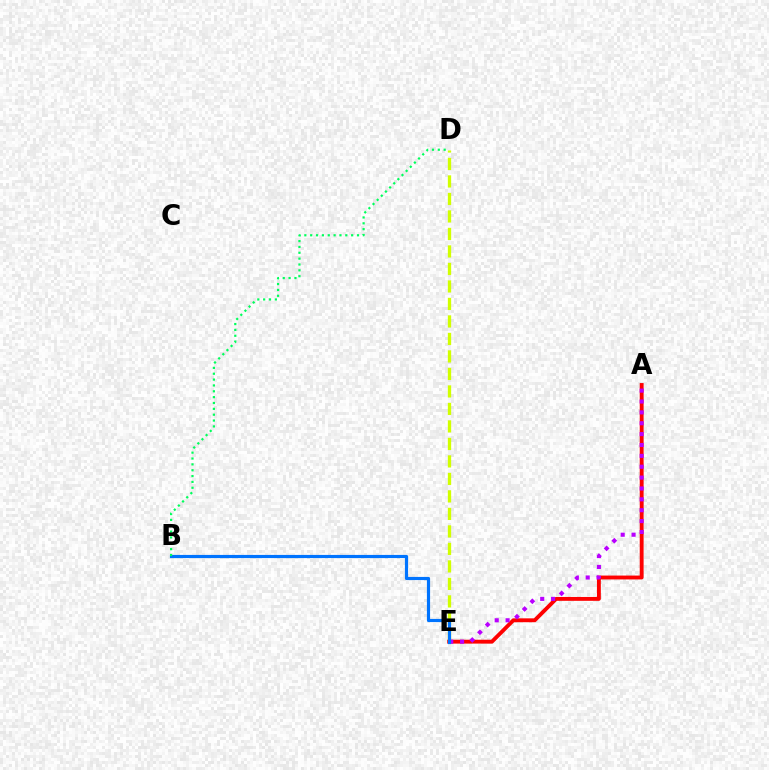{('D', 'E'): [{'color': '#d1ff00', 'line_style': 'dashed', 'thickness': 2.38}], ('A', 'E'): [{'color': '#ff0000', 'line_style': 'solid', 'thickness': 2.79}, {'color': '#b900ff', 'line_style': 'dotted', 'thickness': 2.95}], ('B', 'E'): [{'color': '#0074ff', 'line_style': 'solid', 'thickness': 2.28}], ('B', 'D'): [{'color': '#00ff5c', 'line_style': 'dotted', 'thickness': 1.59}]}